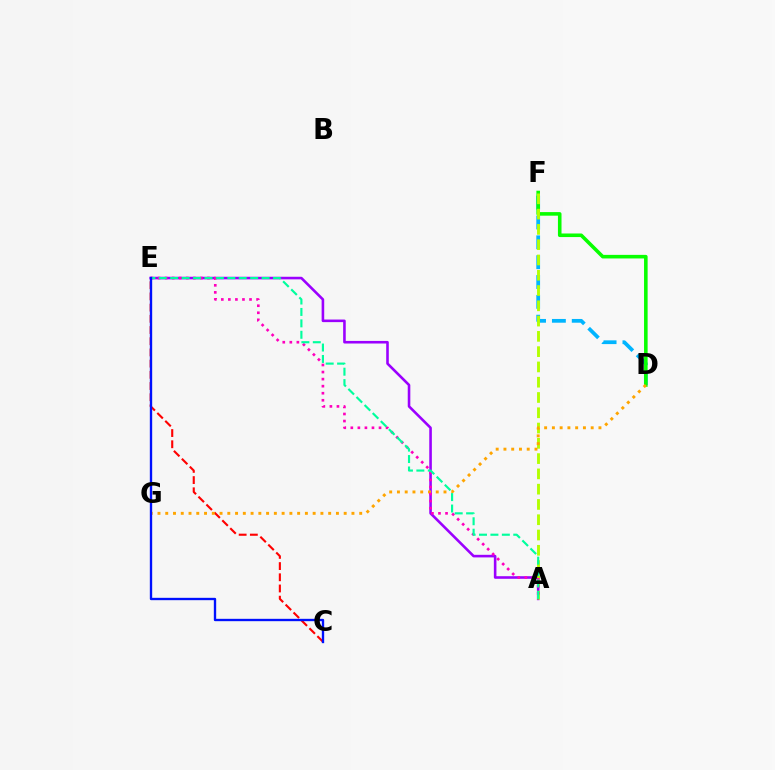{('D', 'F'): [{'color': '#00b5ff', 'line_style': 'dashed', 'thickness': 2.7}, {'color': '#08ff00', 'line_style': 'solid', 'thickness': 2.58}], ('C', 'E'): [{'color': '#ff0000', 'line_style': 'dashed', 'thickness': 1.52}, {'color': '#0010ff', 'line_style': 'solid', 'thickness': 1.69}], ('A', 'E'): [{'color': '#9b00ff', 'line_style': 'solid', 'thickness': 1.86}, {'color': '#ff00bd', 'line_style': 'dotted', 'thickness': 1.92}, {'color': '#00ff9d', 'line_style': 'dashed', 'thickness': 1.55}], ('A', 'F'): [{'color': '#b3ff00', 'line_style': 'dashed', 'thickness': 2.08}], ('D', 'G'): [{'color': '#ffa500', 'line_style': 'dotted', 'thickness': 2.11}]}